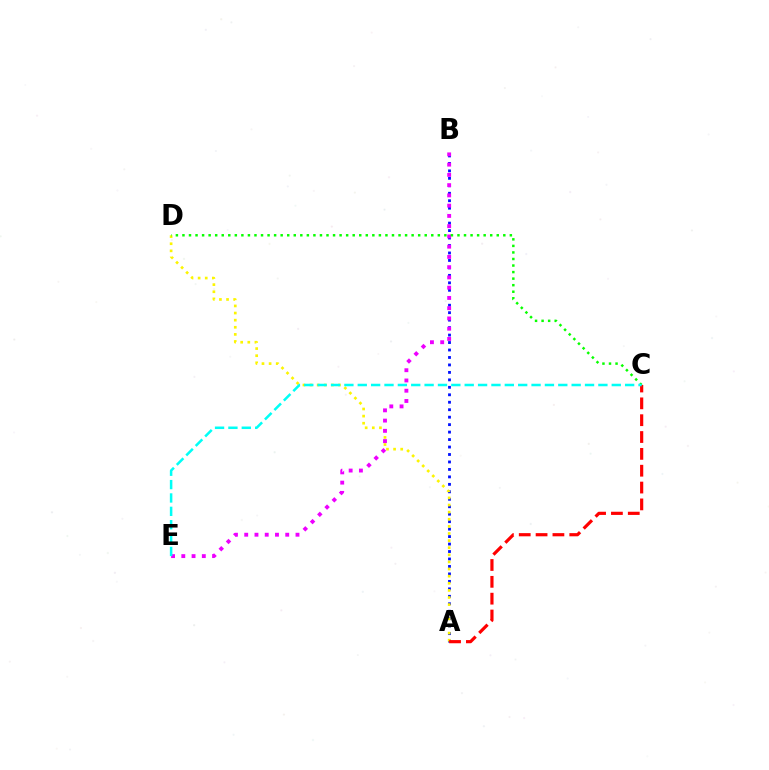{('A', 'B'): [{'color': '#0010ff', 'line_style': 'dotted', 'thickness': 2.03}], ('A', 'D'): [{'color': '#fcf500', 'line_style': 'dotted', 'thickness': 1.93}], ('B', 'E'): [{'color': '#ee00ff', 'line_style': 'dotted', 'thickness': 2.79}], ('C', 'D'): [{'color': '#08ff00', 'line_style': 'dotted', 'thickness': 1.78}], ('A', 'C'): [{'color': '#ff0000', 'line_style': 'dashed', 'thickness': 2.29}], ('C', 'E'): [{'color': '#00fff6', 'line_style': 'dashed', 'thickness': 1.82}]}